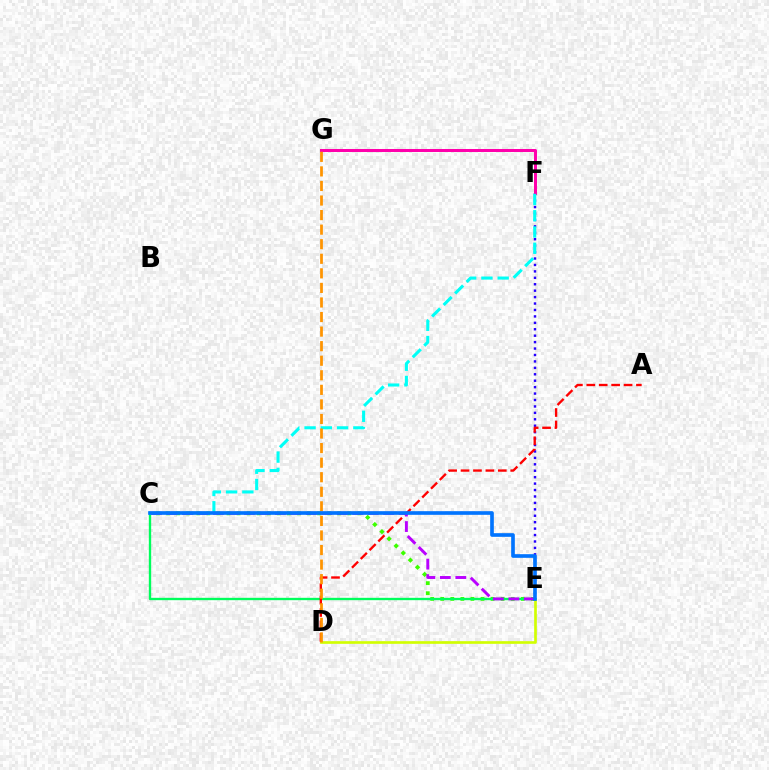{('C', 'E'): [{'color': '#3dff00', 'line_style': 'dotted', 'thickness': 2.73}, {'color': '#00ff5c', 'line_style': 'solid', 'thickness': 1.7}, {'color': '#b900ff', 'line_style': 'dashed', 'thickness': 2.1}, {'color': '#0074ff', 'line_style': 'solid', 'thickness': 2.63}], ('D', 'E'): [{'color': '#d1ff00', 'line_style': 'solid', 'thickness': 1.92}], ('E', 'F'): [{'color': '#2500ff', 'line_style': 'dotted', 'thickness': 1.75}], ('F', 'G'): [{'color': '#ff00ac', 'line_style': 'solid', 'thickness': 2.17}], ('A', 'D'): [{'color': '#ff0000', 'line_style': 'dashed', 'thickness': 1.69}], ('C', 'F'): [{'color': '#00fff6', 'line_style': 'dashed', 'thickness': 2.21}], ('D', 'G'): [{'color': '#ff9400', 'line_style': 'dashed', 'thickness': 1.98}]}